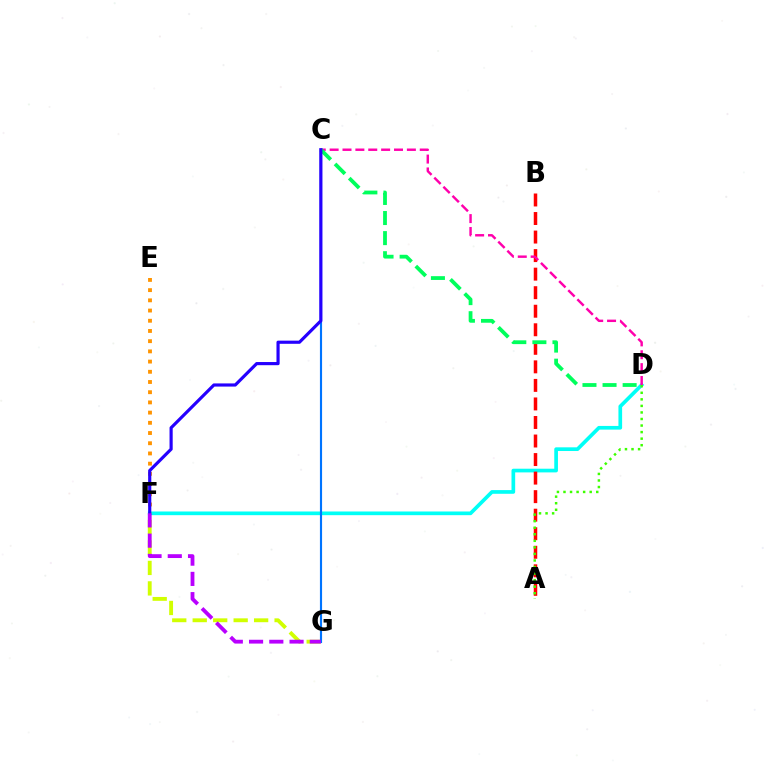{('D', 'F'): [{'color': '#00fff6', 'line_style': 'solid', 'thickness': 2.65}], ('A', 'B'): [{'color': '#ff0000', 'line_style': 'dashed', 'thickness': 2.52}], ('F', 'G'): [{'color': '#d1ff00', 'line_style': 'dashed', 'thickness': 2.78}, {'color': '#b900ff', 'line_style': 'dashed', 'thickness': 2.75}], ('C', 'G'): [{'color': '#0074ff', 'line_style': 'solid', 'thickness': 1.54}], ('C', 'D'): [{'color': '#ff00ac', 'line_style': 'dashed', 'thickness': 1.75}, {'color': '#00ff5c', 'line_style': 'dashed', 'thickness': 2.73}], ('E', 'F'): [{'color': '#ff9400', 'line_style': 'dotted', 'thickness': 2.77}], ('A', 'D'): [{'color': '#3dff00', 'line_style': 'dotted', 'thickness': 1.78}], ('C', 'F'): [{'color': '#2500ff', 'line_style': 'solid', 'thickness': 2.28}]}